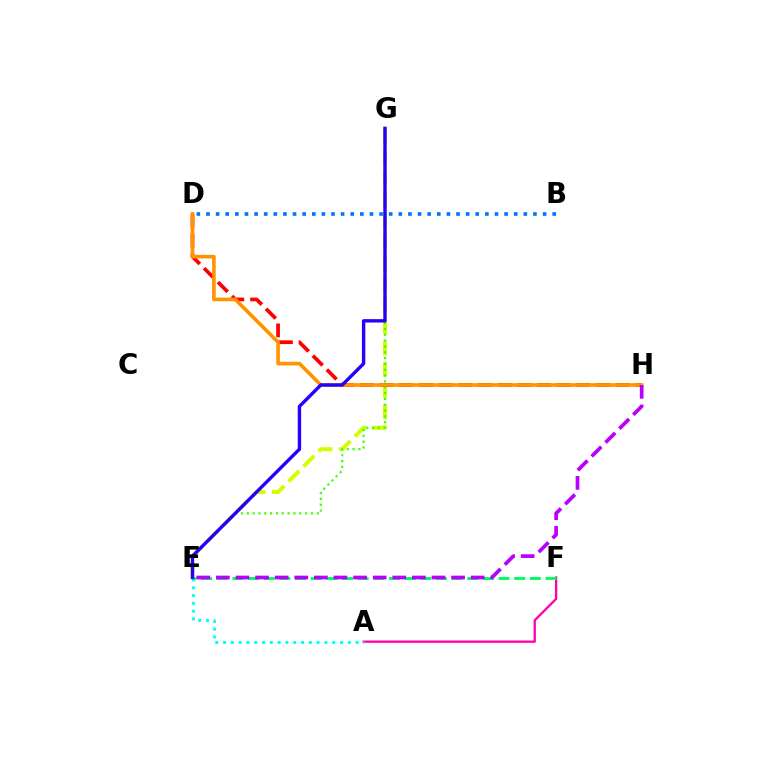{('E', 'G'): [{'color': '#d1ff00', 'line_style': 'dashed', 'thickness': 2.88}, {'color': '#3dff00', 'line_style': 'dotted', 'thickness': 1.58}, {'color': '#2500ff', 'line_style': 'solid', 'thickness': 2.44}], ('D', 'H'): [{'color': '#ff0000', 'line_style': 'dashed', 'thickness': 2.68}, {'color': '#ff9400', 'line_style': 'solid', 'thickness': 2.63}], ('A', 'F'): [{'color': '#ff00ac', 'line_style': 'solid', 'thickness': 1.66}], ('A', 'E'): [{'color': '#00fff6', 'line_style': 'dotted', 'thickness': 2.12}], ('E', 'F'): [{'color': '#00ff5c', 'line_style': 'dashed', 'thickness': 2.13}], ('E', 'H'): [{'color': '#b900ff', 'line_style': 'dashed', 'thickness': 2.66}], ('B', 'D'): [{'color': '#0074ff', 'line_style': 'dotted', 'thickness': 2.61}]}